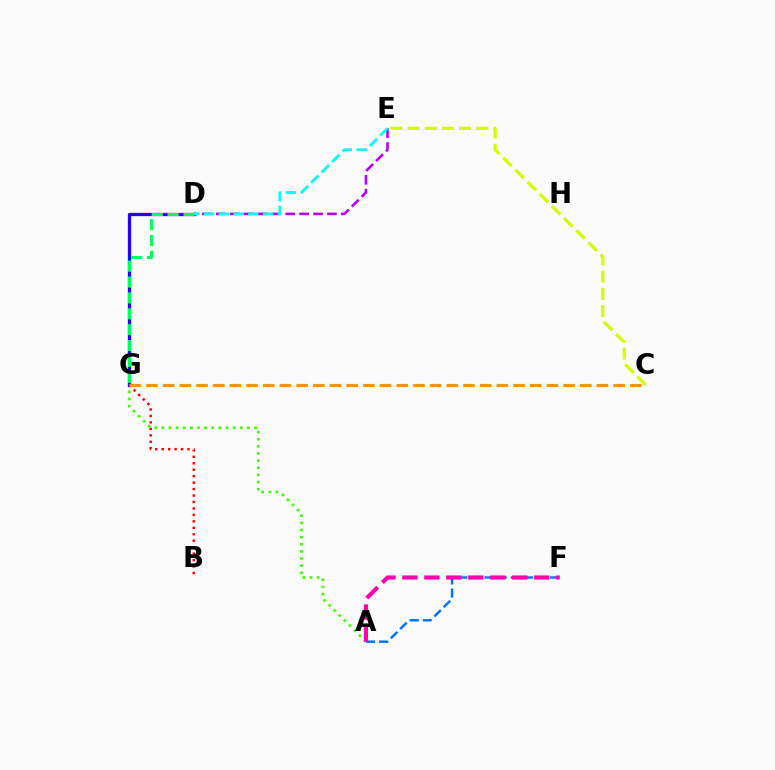{('A', 'G'): [{'color': '#3dff00', 'line_style': 'dotted', 'thickness': 1.94}], ('D', 'G'): [{'color': '#2500ff', 'line_style': 'solid', 'thickness': 2.37}, {'color': '#00ff5c', 'line_style': 'dashed', 'thickness': 2.16}], ('B', 'G'): [{'color': '#ff0000', 'line_style': 'dotted', 'thickness': 1.75}], ('C', 'E'): [{'color': '#d1ff00', 'line_style': 'dashed', 'thickness': 2.33}], ('A', 'F'): [{'color': '#0074ff', 'line_style': 'dashed', 'thickness': 1.78}, {'color': '#ff00ac', 'line_style': 'dashed', 'thickness': 2.98}], ('D', 'E'): [{'color': '#b900ff', 'line_style': 'dashed', 'thickness': 1.89}, {'color': '#00fff6', 'line_style': 'dashed', 'thickness': 2.0}], ('C', 'G'): [{'color': '#ff9400', 'line_style': 'dashed', 'thickness': 2.27}]}